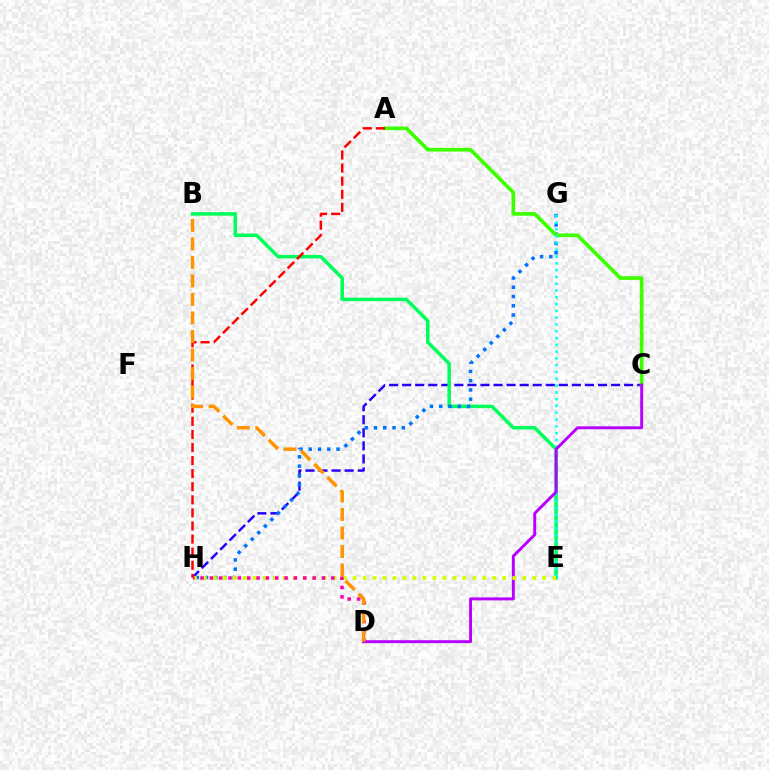{('C', 'H'): [{'color': '#2500ff', 'line_style': 'dashed', 'thickness': 1.77}], ('B', 'E'): [{'color': '#00ff5c', 'line_style': 'solid', 'thickness': 2.54}], ('G', 'H'): [{'color': '#0074ff', 'line_style': 'dotted', 'thickness': 2.52}], ('A', 'C'): [{'color': '#3dff00', 'line_style': 'solid', 'thickness': 2.65}], ('E', 'G'): [{'color': '#00fff6', 'line_style': 'dotted', 'thickness': 1.85}], ('C', 'D'): [{'color': '#b900ff', 'line_style': 'solid', 'thickness': 2.11}], ('E', 'H'): [{'color': '#d1ff00', 'line_style': 'dotted', 'thickness': 2.71}], ('D', 'H'): [{'color': '#ff00ac', 'line_style': 'dotted', 'thickness': 2.54}], ('A', 'H'): [{'color': '#ff0000', 'line_style': 'dashed', 'thickness': 1.78}], ('B', 'D'): [{'color': '#ff9400', 'line_style': 'dashed', 'thickness': 2.51}]}